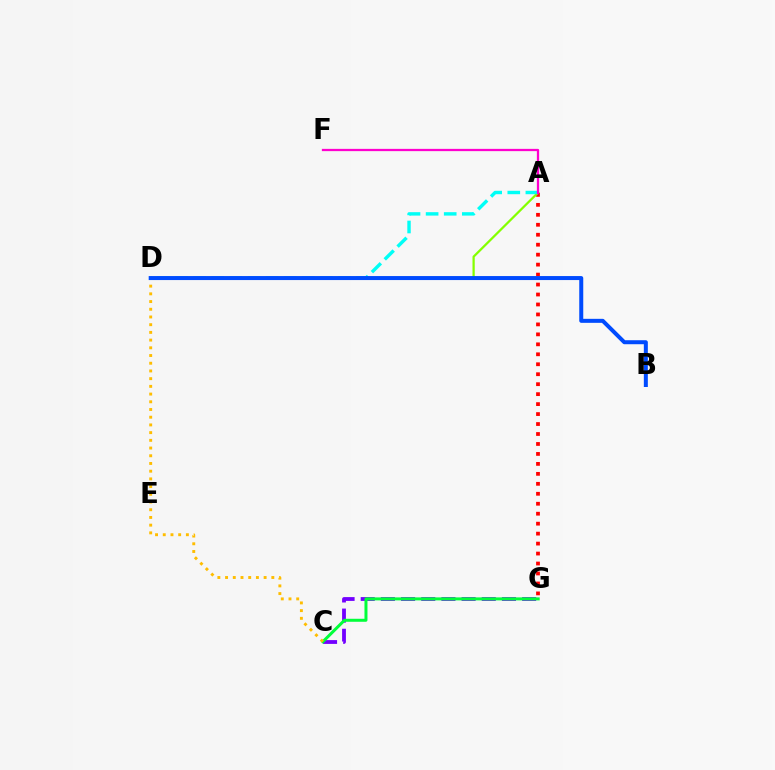{('A', 'G'): [{'color': '#ff0000', 'line_style': 'dotted', 'thickness': 2.71}], ('A', 'D'): [{'color': '#84ff00', 'line_style': 'solid', 'thickness': 1.62}, {'color': '#00fff6', 'line_style': 'dashed', 'thickness': 2.46}], ('C', 'G'): [{'color': '#7200ff', 'line_style': 'dashed', 'thickness': 2.74}, {'color': '#00ff39', 'line_style': 'solid', 'thickness': 2.16}], ('A', 'F'): [{'color': '#ff00cf', 'line_style': 'solid', 'thickness': 1.64}], ('C', 'D'): [{'color': '#ffbd00', 'line_style': 'dotted', 'thickness': 2.09}], ('B', 'D'): [{'color': '#004bff', 'line_style': 'solid', 'thickness': 2.88}]}